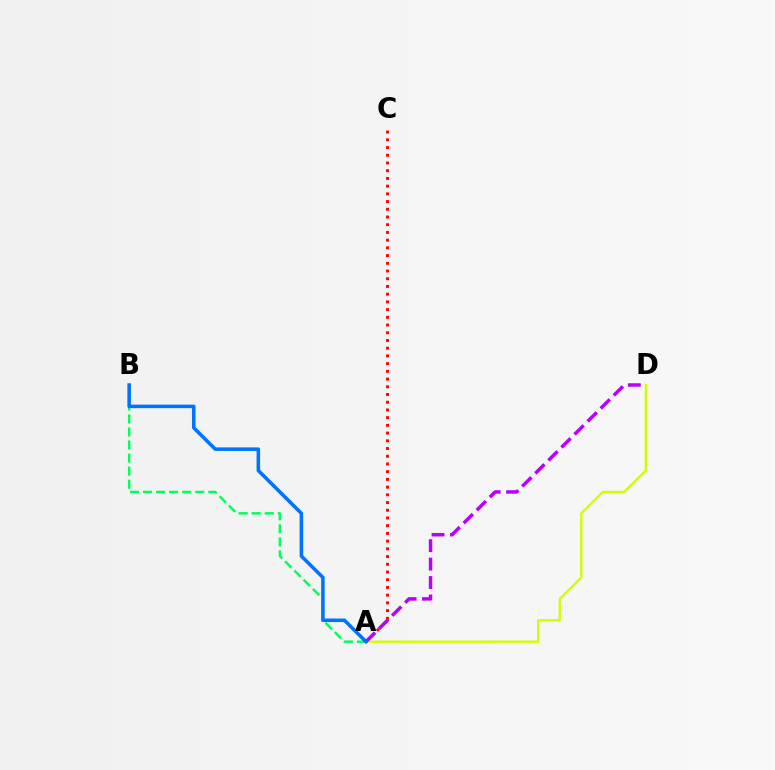{('A', 'C'): [{'color': '#ff0000', 'line_style': 'dotted', 'thickness': 2.1}], ('A', 'B'): [{'color': '#00ff5c', 'line_style': 'dashed', 'thickness': 1.77}, {'color': '#0074ff', 'line_style': 'solid', 'thickness': 2.56}], ('A', 'D'): [{'color': '#d1ff00', 'line_style': 'solid', 'thickness': 1.69}, {'color': '#b900ff', 'line_style': 'dashed', 'thickness': 2.5}]}